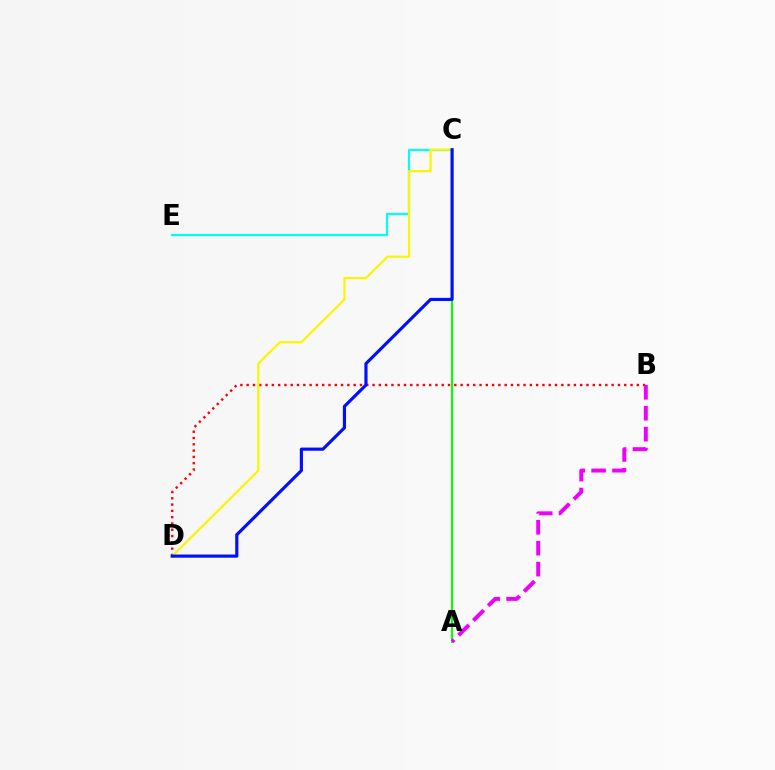{('C', 'E'): [{'color': '#00fff6', 'line_style': 'solid', 'thickness': 1.58}], ('B', 'D'): [{'color': '#ff0000', 'line_style': 'dotted', 'thickness': 1.71}], ('A', 'C'): [{'color': '#08ff00', 'line_style': 'solid', 'thickness': 1.52}], ('C', 'D'): [{'color': '#fcf500', 'line_style': 'solid', 'thickness': 1.58}, {'color': '#0010ff', 'line_style': 'solid', 'thickness': 2.28}], ('A', 'B'): [{'color': '#ee00ff', 'line_style': 'dashed', 'thickness': 2.84}]}